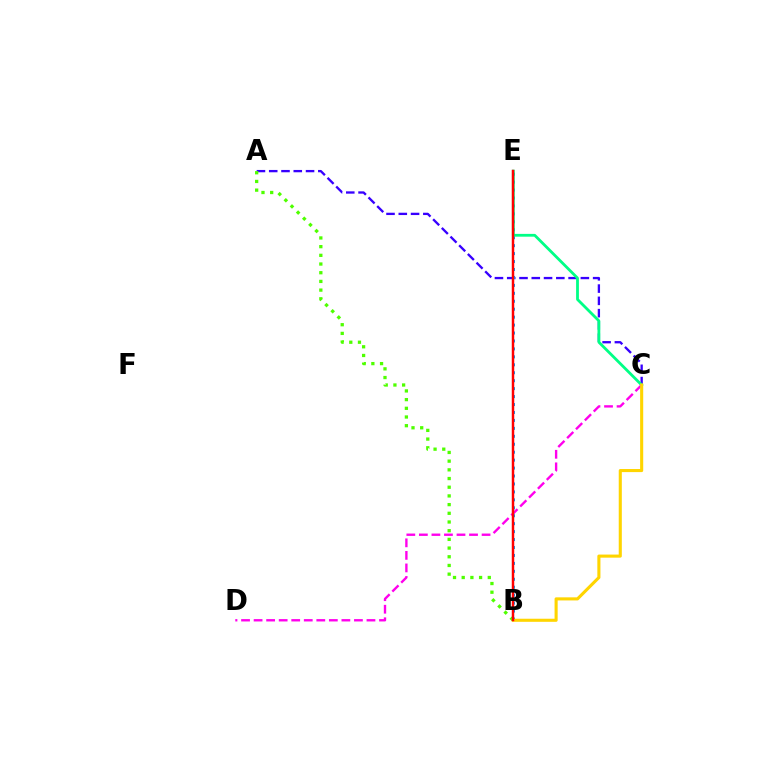{('A', 'C'): [{'color': '#3700ff', 'line_style': 'dashed', 'thickness': 1.67}], ('B', 'E'): [{'color': '#009eff', 'line_style': 'dotted', 'thickness': 2.16}, {'color': '#ff0000', 'line_style': 'solid', 'thickness': 1.78}], ('C', 'E'): [{'color': '#00ff86', 'line_style': 'solid', 'thickness': 2.01}], ('C', 'D'): [{'color': '#ff00ed', 'line_style': 'dashed', 'thickness': 1.7}], ('A', 'B'): [{'color': '#4fff00', 'line_style': 'dotted', 'thickness': 2.36}], ('B', 'C'): [{'color': '#ffd500', 'line_style': 'solid', 'thickness': 2.22}]}